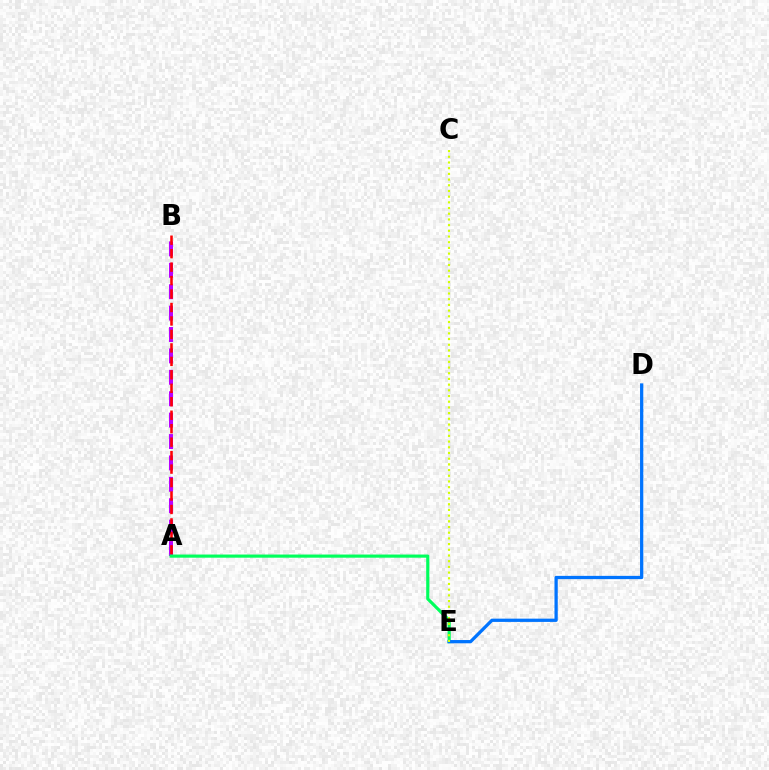{('A', 'B'): [{'color': '#b900ff', 'line_style': 'dashed', 'thickness': 2.91}, {'color': '#ff0000', 'line_style': 'dashed', 'thickness': 1.83}], ('A', 'E'): [{'color': '#00ff5c', 'line_style': 'solid', 'thickness': 2.27}], ('D', 'E'): [{'color': '#0074ff', 'line_style': 'solid', 'thickness': 2.35}], ('C', 'E'): [{'color': '#d1ff00', 'line_style': 'dotted', 'thickness': 1.55}]}